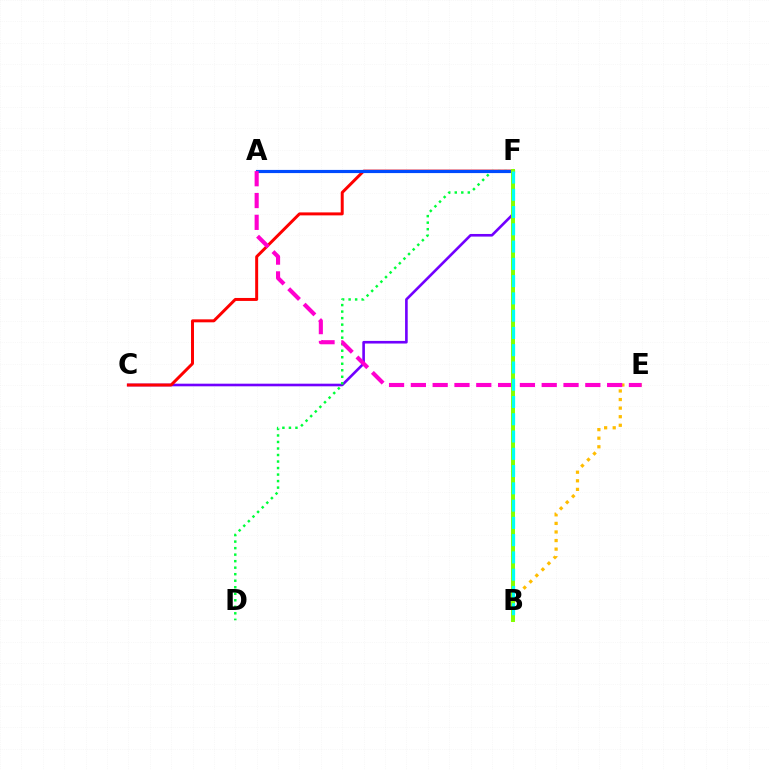{('C', 'F'): [{'color': '#7200ff', 'line_style': 'solid', 'thickness': 1.89}, {'color': '#ff0000', 'line_style': 'solid', 'thickness': 2.14}], ('D', 'F'): [{'color': '#00ff39', 'line_style': 'dotted', 'thickness': 1.77}], ('B', 'E'): [{'color': '#ffbd00', 'line_style': 'dotted', 'thickness': 2.33}], ('A', 'F'): [{'color': '#004bff', 'line_style': 'solid', 'thickness': 2.28}], ('A', 'E'): [{'color': '#ff00cf', 'line_style': 'dashed', 'thickness': 2.96}], ('B', 'F'): [{'color': '#84ff00', 'line_style': 'solid', 'thickness': 2.86}, {'color': '#00fff6', 'line_style': 'dashed', 'thickness': 2.35}]}